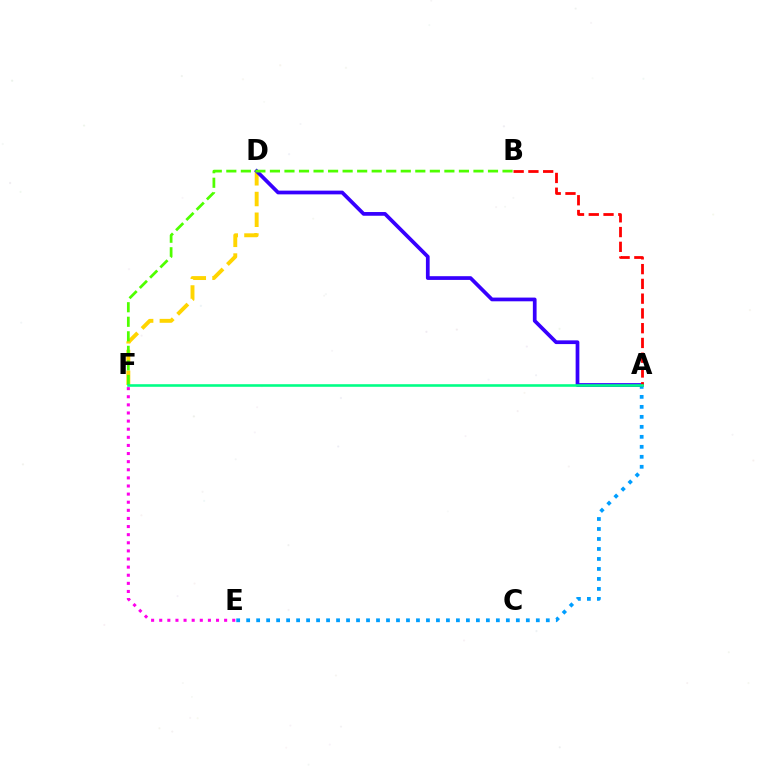{('A', 'E'): [{'color': '#009eff', 'line_style': 'dotted', 'thickness': 2.71}], ('D', 'F'): [{'color': '#ffd500', 'line_style': 'dashed', 'thickness': 2.82}], ('E', 'F'): [{'color': '#ff00ed', 'line_style': 'dotted', 'thickness': 2.2}], ('A', 'D'): [{'color': '#3700ff', 'line_style': 'solid', 'thickness': 2.68}], ('B', 'F'): [{'color': '#4fff00', 'line_style': 'dashed', 'thickness': 1.97}], ('A', 'B'): [{'color': '#ff0000', 'line_style': 'dashed', 'thickness': 2.01}], ('A', 'F'): [{'color': '#00ff86', 'line_style': 'solid', 'thickness': 1.86}]}